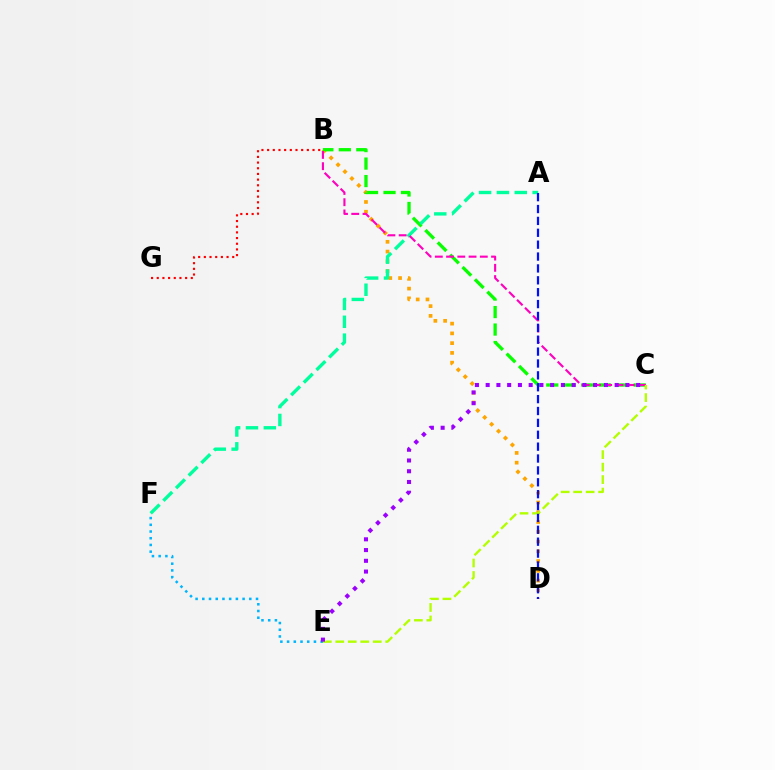{('B', 'D'): [{'color': '#ffa500', 'line_style': 'dotted', 'thickness': 2.65}], ('B', 'C'): [{'color': '#08ff00', 'line_style': 'dashed', 'thickness': 2.38}, {'color': '#ff00bd', 'line_style': 'dashed', 'thickness': 1.53}], ('A', 'F'): [{'color': '#00ff9d', 'line_style': 'dashed', 'thickness': 2.43}], ('E', 'F'): [{'color': '#00b5ff', 'line_style': 'dotted', 'thickness': 1.82}], ('B', 'G'): [{'color': '#ff0000', 'line_style': 'dotted', 'thickness': 1.54}], ('C', 'E'): [{'color': '#b3ff00', 'line_style': 'dashed', 'thickness': 1.7}, {'color': '#9b00ff', 'line_style': 'dotted', 'thickness': 2.92}], ('A', 'D'): [{'color': '#0010ff', 'line_style': 'dashed', 'thickness': 1.61}]}